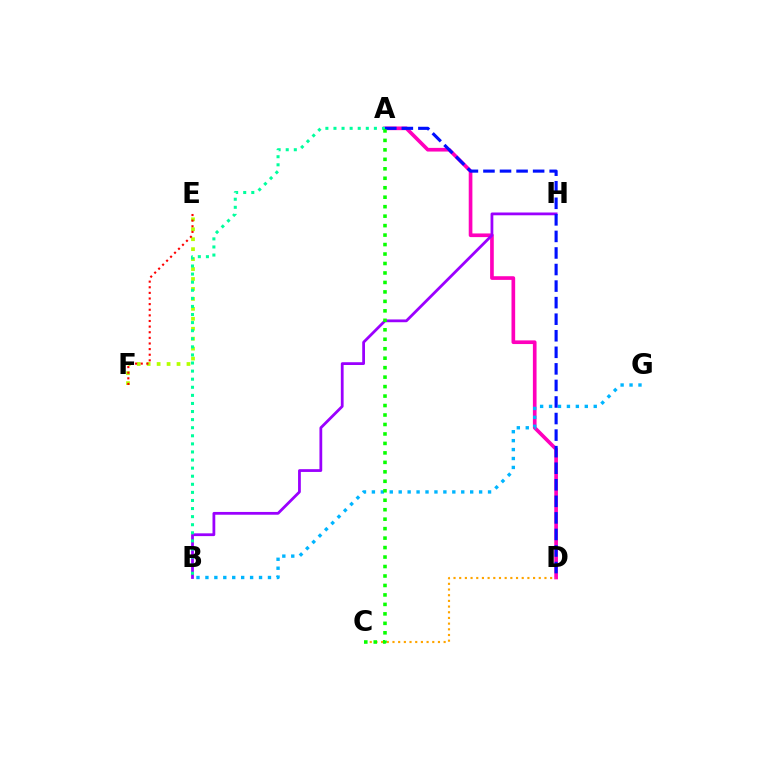{('A', 'D'): [{'color': '#ff00bd', 'line_style': 'solid', 'thickness': 2.64}, {'color': '#0010ff', 'line_style': 'dashed', 'thickness': 2.25}], ('B', 'H'): [{'color': '#9b00ff', 'line_style': 'solid', 'thickness': 2.0}], ('B', 'G'): [{'color': '#00b5ff', 'line_style': 'dotted', 'thickness': 2.43}], ('E', 'F'): [{'color': '#b3ff00', 'line_style': 'dotted', 'thickness': 2.7}, {'color': '#ff0000', 'line_style': 'dotted', 'thickness': 1.53}], ('A', 'B'): [{'color': '#00ff9d', 'line_style': 'dotted', 'thickness': 2.2}], ('C', 'D'): [{'color': '#ffa500', 'line_style': 'dotted', 'thickness': 1.54}], ('A', 'C'): [{'color': '#08ff00', 'line_style': 'dotted', 'thickness': 2.57}]}